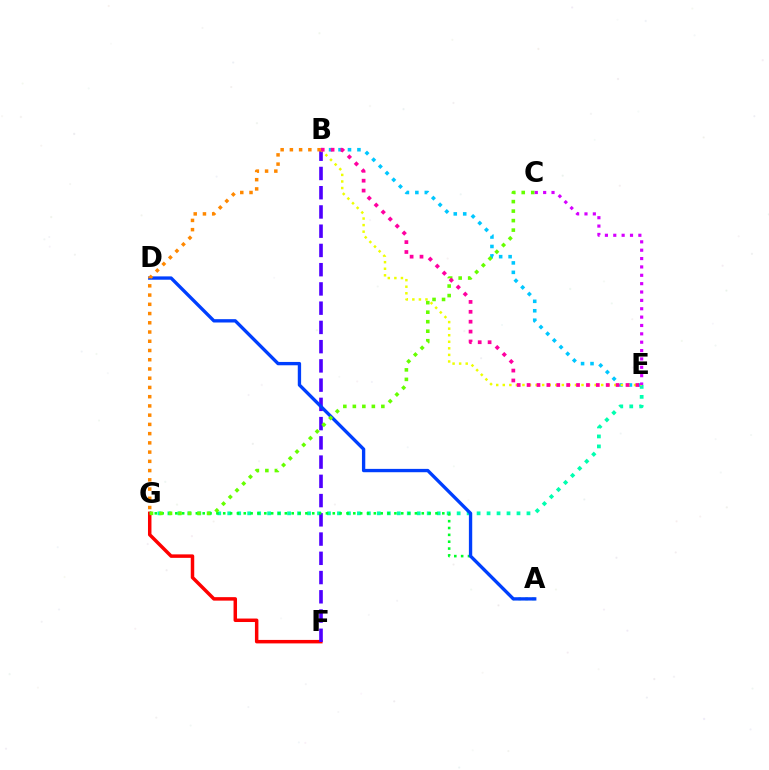{('E', 'G'): [{'color': '#00ffaf', 'line_style': 'dotted', 'thickness': 2.71}], ('F', 'G'): [{'color': '#ff0000', 'line_style': 'solid', 'thickness': 2.51}], ('B', 'E'): [{'color': '#00c7ff', 'line_style': 'dotted', 'thickness': 2.57}, {'color': '#eeff00', 'line_style': 'dotted', 'thickness': 1.78}, {'color': '#ff00a0', 'line_style': 'dotted', 'thickness': 2.69}], ('B', 'F'): [{'color': '#4f00ff', 'line_style': 'dashed', 'thickness': 2.61}], ('A', 'G'): [{'color': '#00ff27', 'line_style': 'dotted', 'thickness': 1.86}], ('A', 'D'): [{'color': '#003fff', 'line_style': 'solid', 'thickness': 2.4}], ('C', 'G'): [{'color': '#66ff00', 'line_style': 'dotted', 'thickness': 2.58}], ('C', 'E'): [{'color': '#d600ff', 'line_style': 'dotted', 'thickness': 2.27}], ('B', 'G'): [{'color': '#ff8800', 'line_style': 'dotted', 'thickness': 2.51}]}